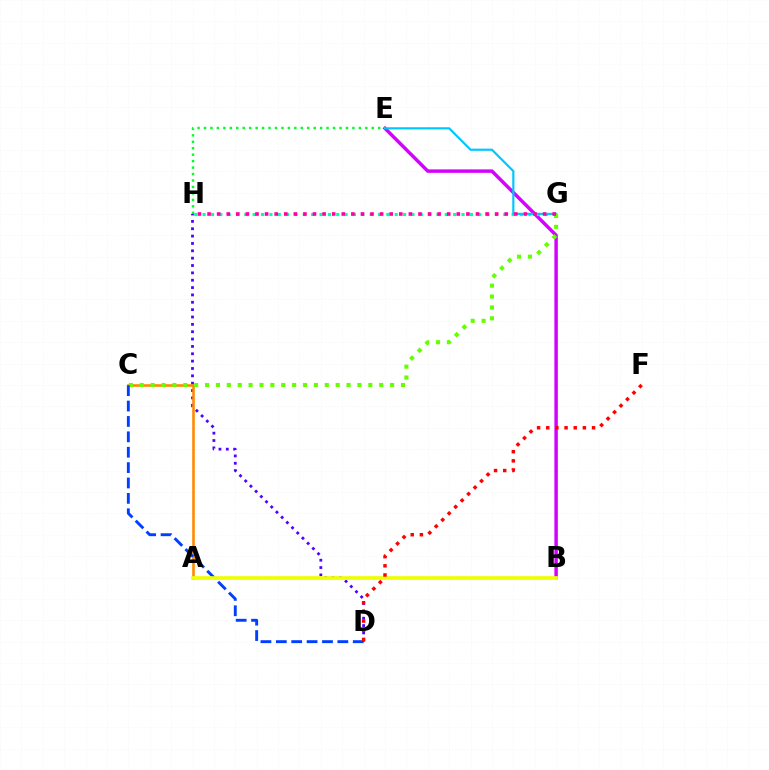{('B', 'E'): [{'color': '#d600ff', 'line_style': 'solid', 'thickness': 2.49}], ('E', 'H'): [{'color': '#00ff27', 'line_style': 'dotted', 'thickness': 1.75}], ('D', 'H'): [{'color': '#4f00ff', 'line_style': 'dotted', 'thickness': 2.0}], ('G', 'H'): [{'color': '#00ffaf', 'line_style': 'dotted', 'thickness': 2.27}, {'color': '#ff00a0', 'line_style': 'dotted', 'thickness': 2.6}], ('A', 'C'): [{'color': '#ff8800', 'line_style': 'solid', 'thickness': 1.85}], ('E', 'G'): [{'color': '#00c7ff', 'line_style': 'solid', 'thickness': 1.57}], ('C', 'G'): [{'color': '#66ff00', 'line_style': 'dotted', 'thickness': 2.96}], ('C', 'D'): [{'color': '#003fff', 'line_style': 'dashed', 'thickness': 2.09}], ('A', 'B'): [{'color': '#eeff00', 'line_style': 'solid', 'thickness': 2.64}], ('D', 'F'): [{'color': '#ff0000', 'line_style': 'dotted', 'thickness': 2.49}]}